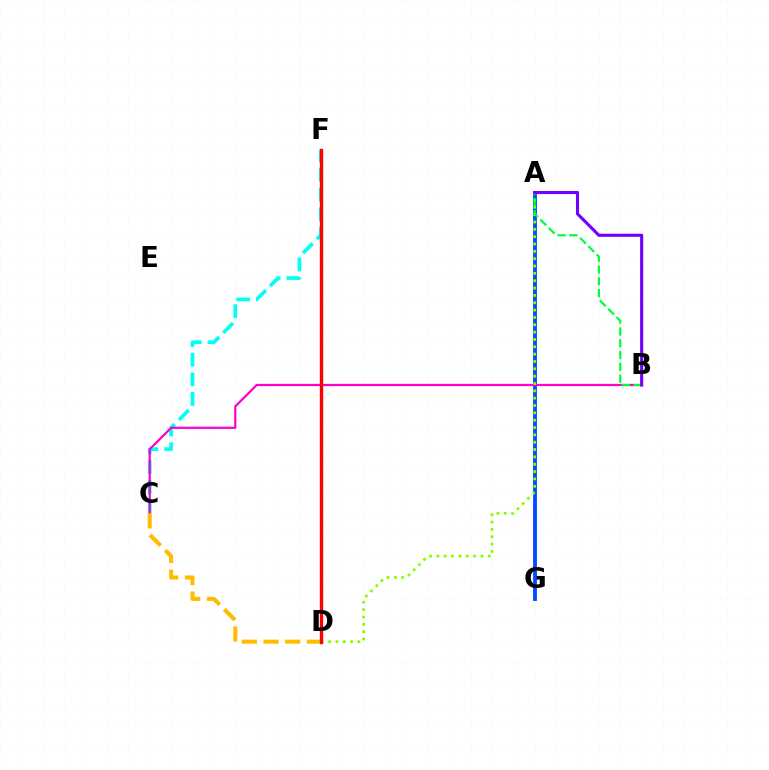{('C', 'F'): [{'color': '#00fff6', 'line_style': 'dashed', 'thickness': 2.67}], ('A', 'G'): [{'color': '#004bff', 'line_style': 'solid', 'thickness': 2.76}], ('B', 'C'): [{'color': '#ff00cf', 'line_style': 'solid', 'thickness': 1.62}], ('C', 'D'): [{'color': '#ffbd00', 'line_style': 'dashed', 'thickness': 2.95}], ('A', 'D'): [{'color': '#84ff00', 'line_style': 'dotted', 'thickness': 1.99}], ('D', 'F'): [{'color': '#ff0000', 'line_style': 'solid', 'thickness': 2.42}], ('A', 'B'): [{'color': '#00ff39', 'line_style': 'dashed', 'thickness': 1.6}, {'color': '#7200ff', 'line_style': 'solid', 'thickness': 2.23}]}